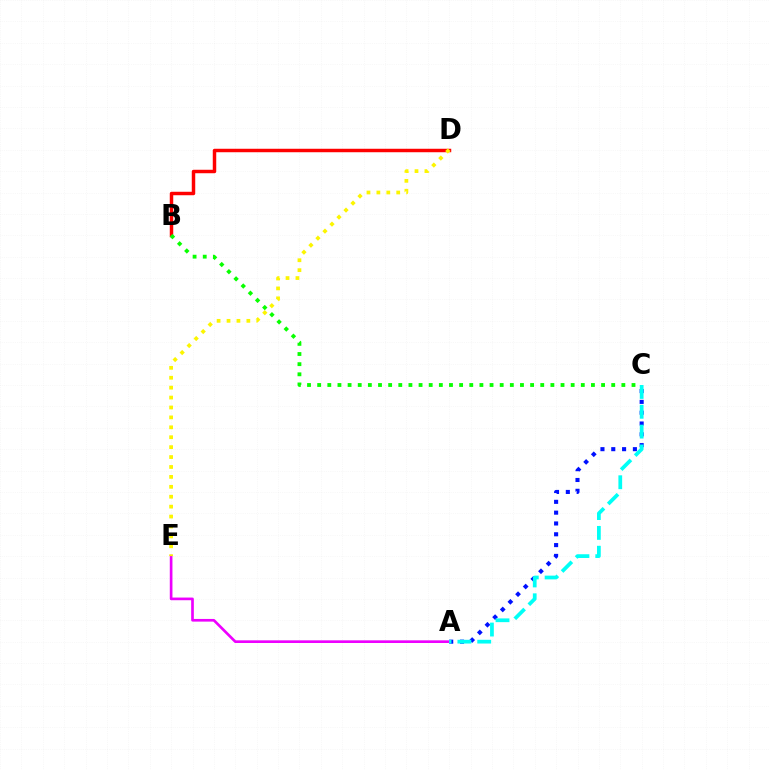{('A', 'C'): [{'color': '#0010ff', 'line_style': 'dotted', 'thickness': 2.94}, {'color': '#00fff6', 'line_style': 'dashed', 'thickness': 2.69}], ('A', 'E'): [{'color': '#ee00ff', 'line_style': 'solid', 'thickness': 1.92}], ('B', 'D'): [{'color': '#ff0000', 'line_style': 'solid', 'thickness': 2.5}], ('D', 'E'): [{'color': '#fcf500', 'line_style': 'dotted', 'thickness': 2.69}], ('B', 'C'): [{'color': '#08ff00', 'line_style': 'dotted', 'thickness': 2.75}]}